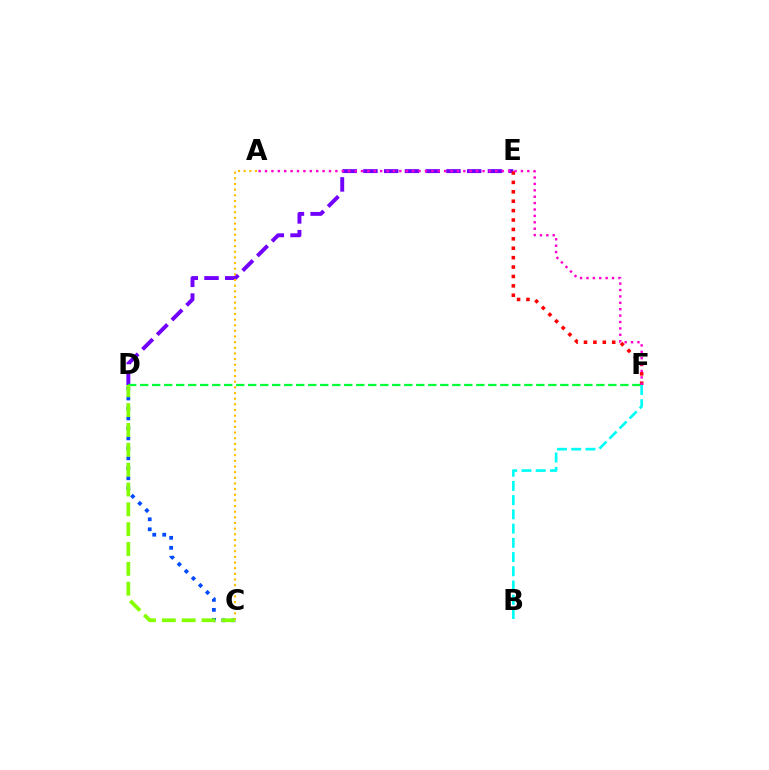{('C', 'D'): [{'color': '#004bff', 'line_style': 'dotted', 'thickness': 2.71}, {'color': '#84ff00', 'line_style': 'dashed', 'thickness': 2.7}], ('D', 'E'): [{'color': '#7200ff', 'line_style': 'dashed', 'thickness': 2.82}], ('E', 'F'): [{'color': '#ff0000', 'line_style': 'dotted', 'thickness': 2.56}], ('B', 'F'): [{'color': '#00fff6', 'line_style': 'dashed', 'thickness': 1.93}], ('D', 'F'): [{'color': '#00ff39', 'line_style': 'dashed', 'thickness': 1.63}], ('A', 'C'): [{'color': '#ffbd00', 'line_style': 'dotted', 'thickness': 1.54}], ('A', 'F'): [{'color': '#ff00cf', 'line_style': 'dotted', 'thickness': 1.74}]}